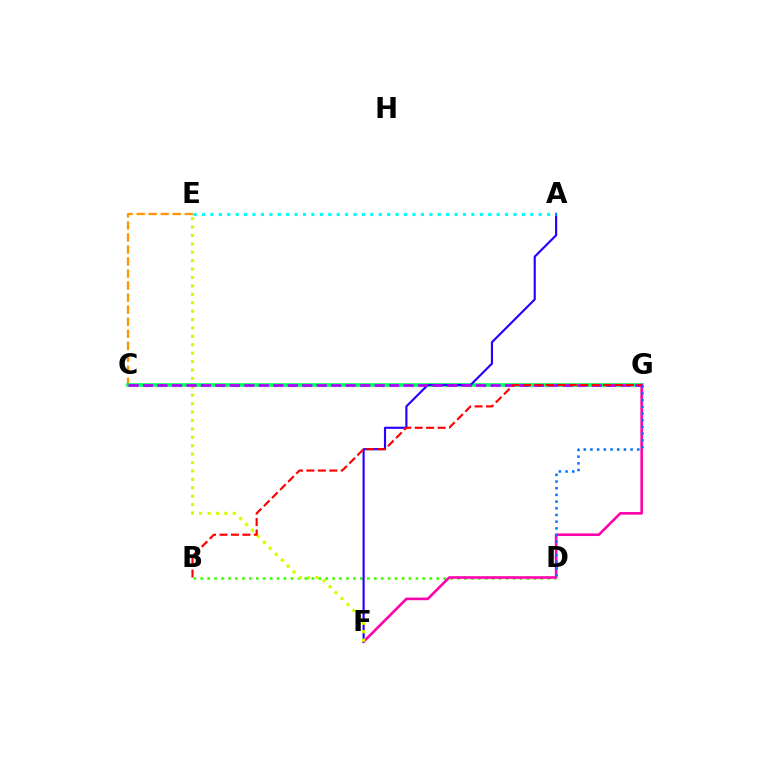{('B', 'D'): [{'color': '#3dff00', 'line_style': 'dotted', 'thickness': 1.89}], ('C', 'E'): [{'color': '#ff9400', 'line_style': 'dashed', 'thickness': 1.63}], ('C', 'G'): [{'color': '#00ff5c', 'line_style': 'solid', 'thickness': 2.63}, {'color': '#b900ff', 'line_style': 'dashed', 'thickness': 1.97}], ('A', 'F'): [{'color': '#2500ff', 'line_style': 'solid', 'thickness': 1.55}], ('F', 'G'): [{'color': '#ff00ac', 'line_style': 'solid', 'thickness': 1.87}], ('E', 'F'): [{'color': '#d1ff00', 'line_style': 'dotted', 'thickness': 2.29}], ('D', 'G'): [{'color': '#0074ff', 'line_style': 'dotted', 'thickness': 1.82}], ('B', 'G'): [{'color': '#ff0000', 'line_style': 'dashed', 'thickness': 1.56}], ('A', 'E'): [{'color': '#00fff6', 'line_style': 'dotted', 'thickness': 2.29}]}